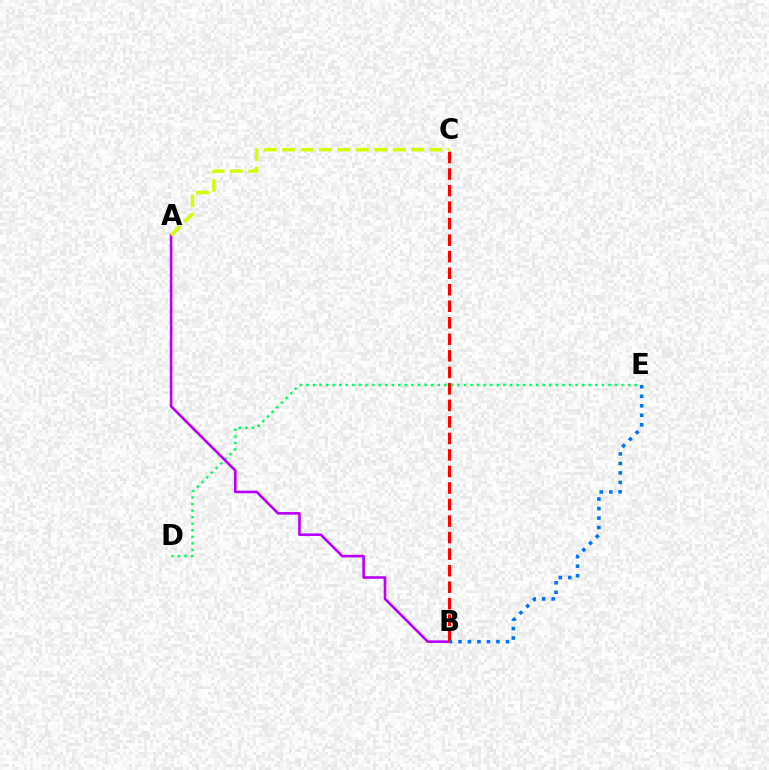{('D', 'E'): [{'color': '#00ff5c', 'line_style': 'dotted', 'thickness': 1.78}], ('A', 'B'): [{'color': '#b900ff', 'line_style': 'solid', 'thickness': 1.88}], ('B', 'C'): [{'color': '#ff0000', 'line_style': 'dashed', 'thickness': 2.24}], ('A', 'C'): [{'color': '#d1ff00', 'line_style': 'dashed', 'thickness': 2.5}], ('B', 'E'): [{'color': '#0074ff', 'line_style': 'dotted', 'thickness': 2.58}]}